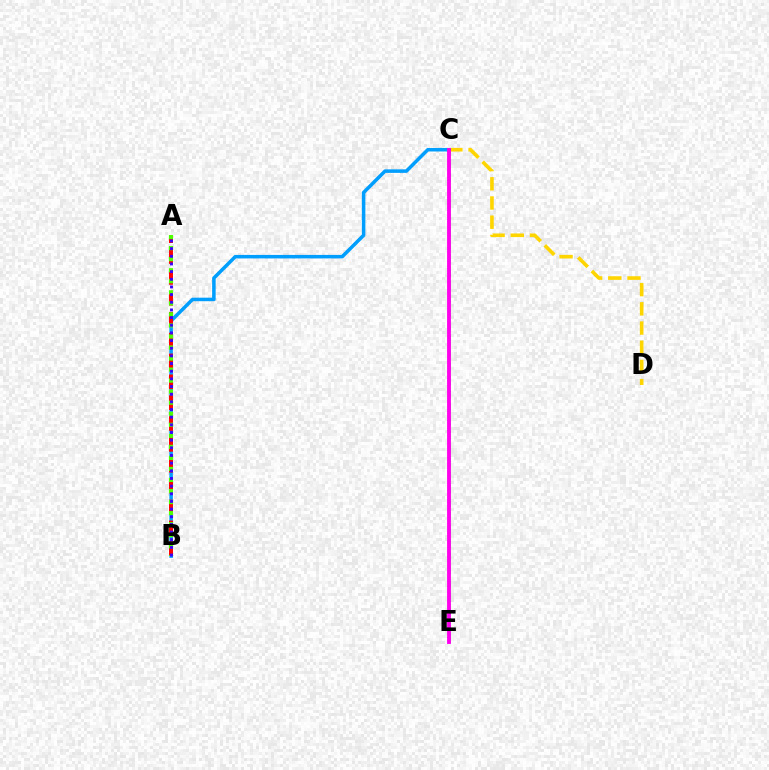{('C', 'E'): [{'color': '#00ff86', 'line_style': 'dashed', 'thickness': 1.84}, {'color': '#ff00ed', 'line_style': 'solid', 'thickness': 2.77}], ('C', 'D'): [{'color': '#ffd500', 'line_style': 'dashed', 'thickness': 2.61}], ('B', 'C'): [{'color': '#009eff', 'line_style': 'solid', 'thickness': 2.54}], ('A', 'B'): [{'color': '#ff0000', 'line_style': 'dashed', 'thickness': 2.83}, {'color': '#4fff00', 'line_style': 'dotted', 'thickness': 3.0}, {'color': '#3700ff', 'line_style': 'dotted', 'thickness': 2.08}]}